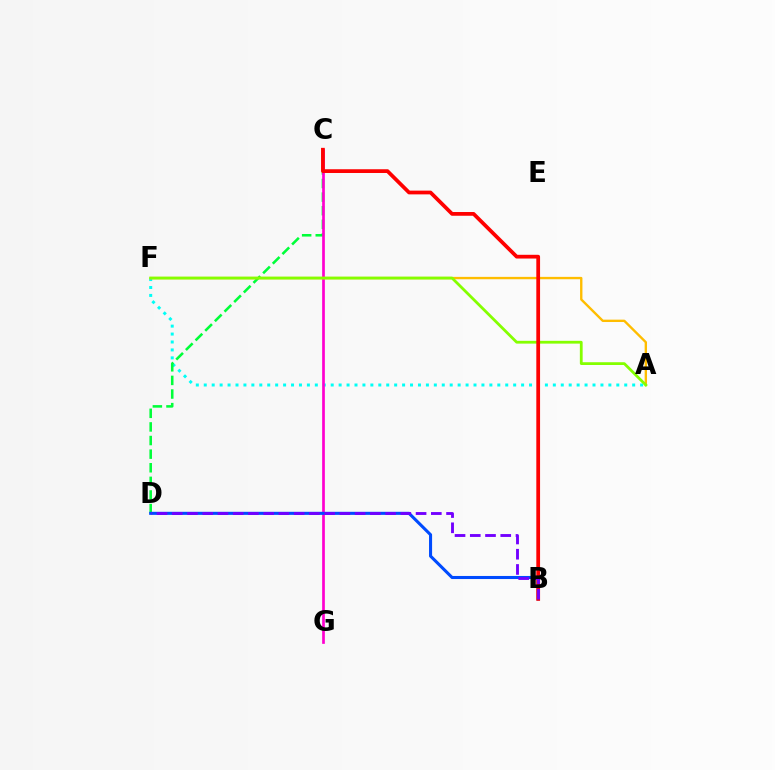{('A', 'F'): [{'color': '#00fff6', 'line_style': 'dotted', 'thickness': 2.16}, {'color': '#ffbd00', 'line_style': 'solid', 'thickness': 1.7}, {'color': '#84ff00', 'line_style': 'solid', 'thickness': 2.0}], ('C', 'D'): [{'color': '#00ff39', 'line_style': 'dashed', 'thickness': 1.85}], ('C', 'G'): [{'color': '#ff00cf', 'line_style': 'solid', 'thickness': 1.94}], ('B', 'D'): [{'color': '#004bff', 'line_style': 'solid', 'thickness': 2.21}, {'color': '#7200ff', 'line_style': 'dashed', 'thickness': 2.07}], ('B', 'C'): [{'color': '#ff0000', 'line_style': 'solid', 'thickness': 2.7}]}